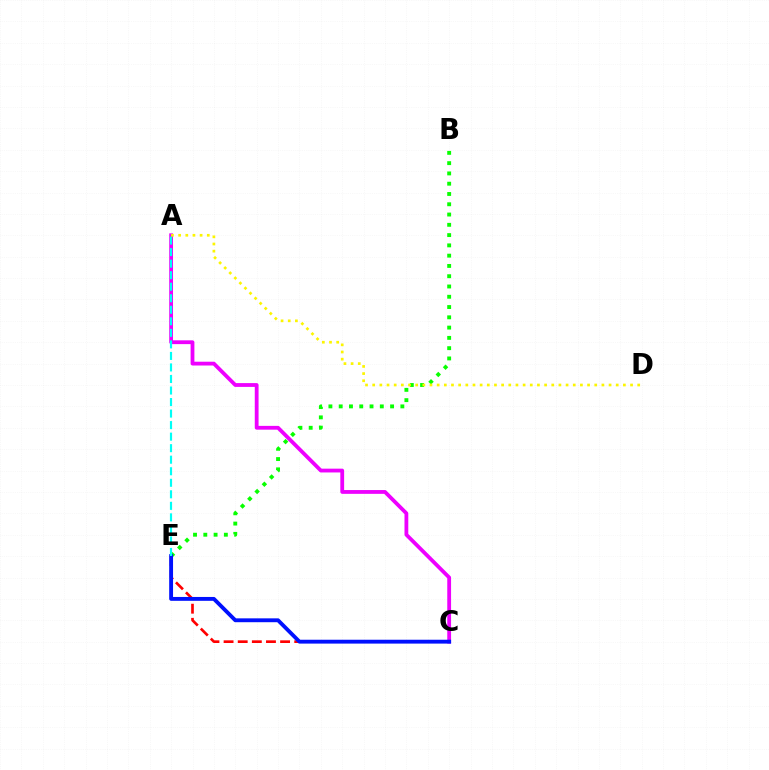{('C', 'E'): [{'color': '#ff0000', 'line_style': 'dashed', 'thickness': 1.92}, {'color': '#0010ff', 'line_style': 'solid', 'thickness': 2.78}], ('A', 'C'): [{'color': '#ee00ff', 'line_style': 'solid', 'thickness': 2.74}], ('B', 'E'): [{'color': '#08ff00', 'line_style': 'dotted', 'thickness': 2.79}], ('A', 'E'): [{'color': '#00fff6', 'line_style': 'dashed', 'thickness': 1.57}], ('A', 'D'): [{'color': '#fcf500', 'line_style': 'dotted', 'thickness': 1.95}]}